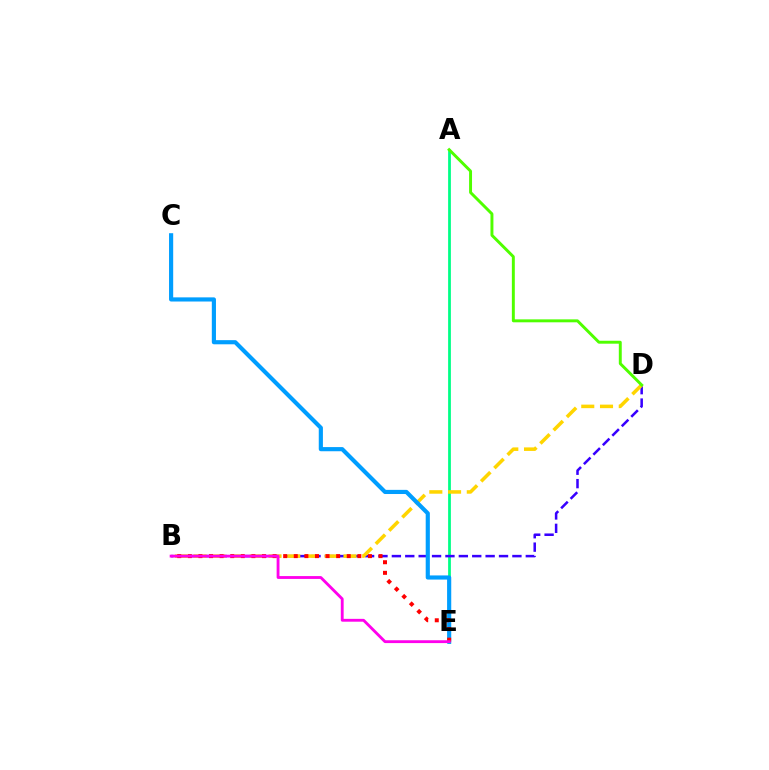{('A', 'E'): [{'color': '#00ff86', 'line_style': 'solid', 'thickness': 2.0}], ('B', 'D'): [{'color': '#3700ff', 'line_style': 'dashed', 'thickness': 1.82}, {'color': '#ffd500', 'line_style': 'dashed', 'thickness': 2.55}], ('A', 'D'): [{'color': '#4fff00', 'line_style': 'solid', 'thickness': 2.12}], ('C', 'E'): [{'color': '#009eff', 'line_style': 'solid', 'thickness': 2.99}], ('B', 'E'): [{'color': '#ff0000', 'line_style': 'dotted', 'thickness': 2.88}, {'color': '#ff00ed', 'line_style': 'solid', 'thickness': 2.05}]}